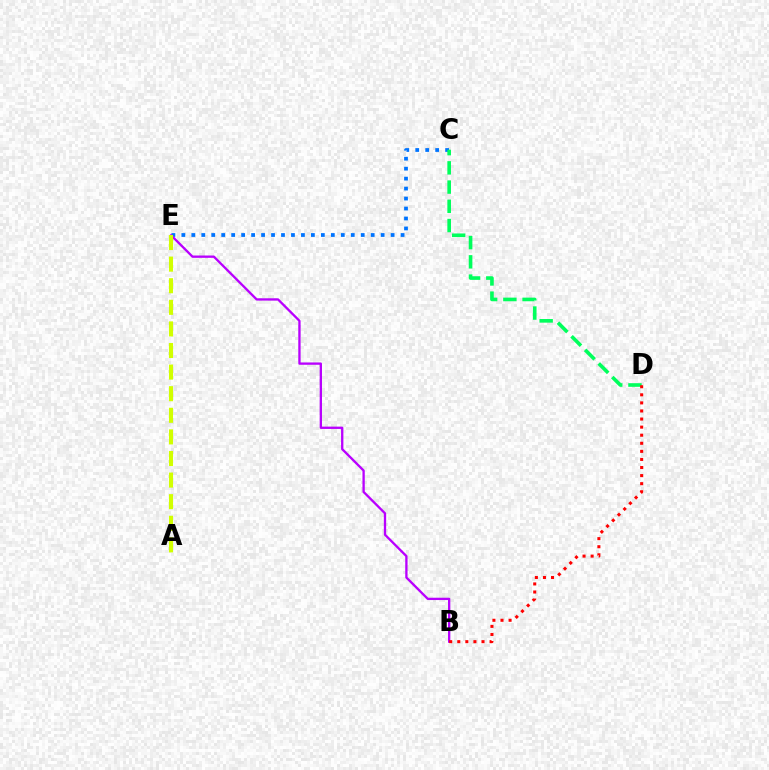{('C', 'E'): [{'color': '#0074ff', 'line_style': 'dotted', 'thickness': 2.71}], ('B', 'E'): [{'color': '#b900ff', 'line_style': 'solid', 'thickness': 1.67}], ('C', 'D'): [{'color': '#00ff5c', 'line_style': 'dashed', 'thickness': 2.61}], ('B', 'D'): [{'color': '#ff0000', 'line_style': 'dotted', 'thickness': 2.19}], ('A', 'E'): [{'color': '#d1ff00', 'line_style': 'dashed', 'thickness': 2.93}]}